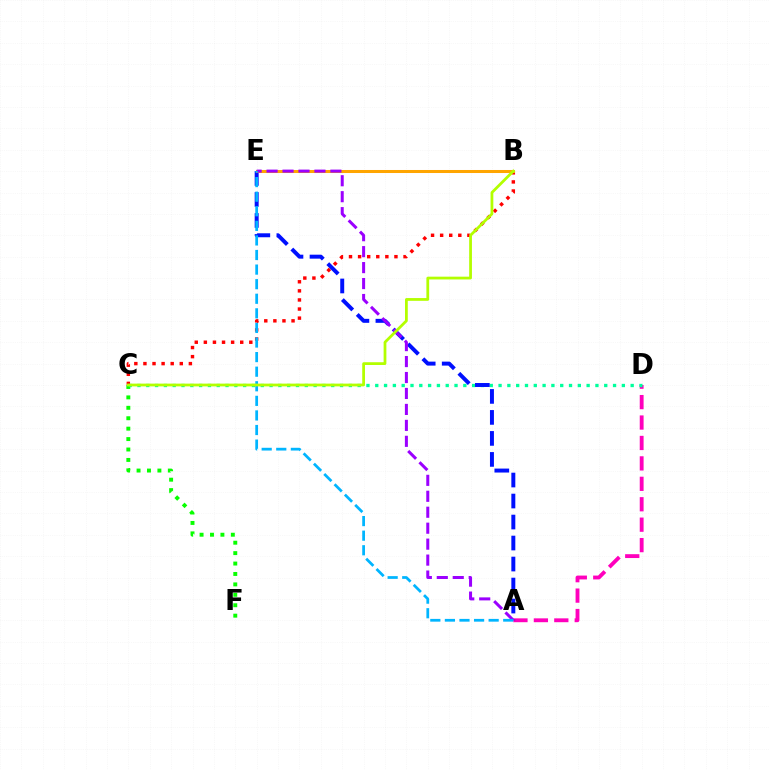{('A', 'D'): [{'color': '#ff00bd', 'line_style': 'dashed', 'thickness': 2.78}], ('C', 'F'): [{'color': '#08ff00', 'line_style': 'dotted', 'thickness': 2.83}], ('B', 'C'): [{'color': '#ff0000', 'line_style': 'dotted', 'thickness': 2.47}, {'color': '#b3ff00', 'line_style': 'solid', 'thickness': 1.99}], ('C', 'D'): [{'color': '#00ff9d', 'line_style': 'dotted', 'thickness': 2.39}], ('A', 'E'): [{'color': '#0010ff', 'line_style': 'dashed', 'thickness': 2.85}, {'color': '#9b00ff', 'line_style': 'dashed', 'thickness': 2.17}, {'color': '#00b5ff', 'line_style': 'dashed', 'thickness': 1.98}], ('B', 'E'): [{'color': '#ffa500', 'line_style': 'solid', 'thickness': 2.18}]}